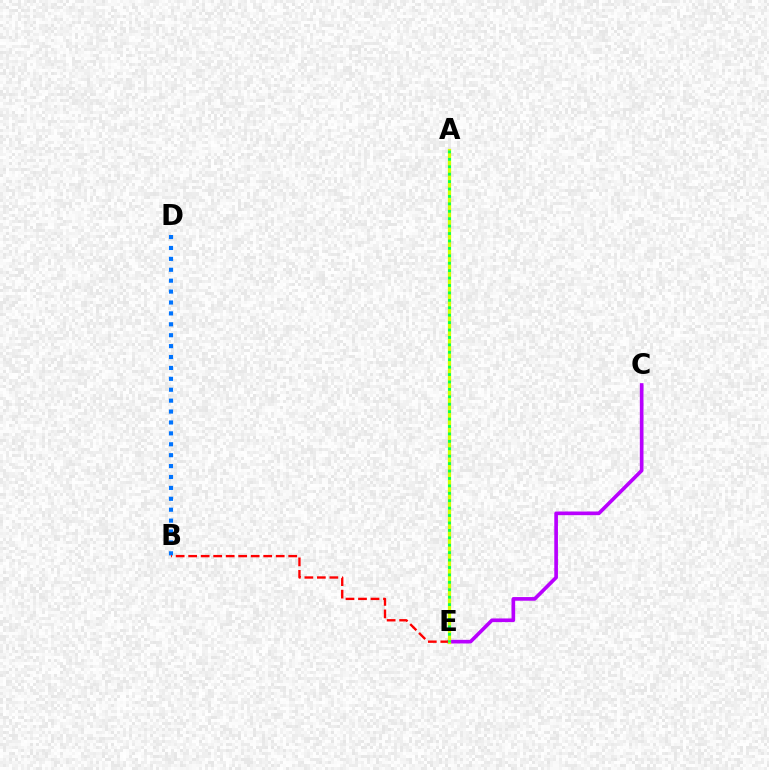{('C', 'E'): [{'color': '#b900ff', 'line_style': 'solid', 'thickness': 2.63}], ('B', 'D'): [{'color': '#0074ff', 'line_style': 'dotted', 'thickness': 2.96}], ('B', 'E'): [{'color': '#ff0000', 'line_style': 'dashed', 'thickness': 1.7}], ('A', 'E'): [{'color': '#d1ff00', 'line_style': 'solid', 'thickness': 2.35}, {'color': '#00ff5c', 'line_style': 'dotted', 'thickness': 2.02}]}